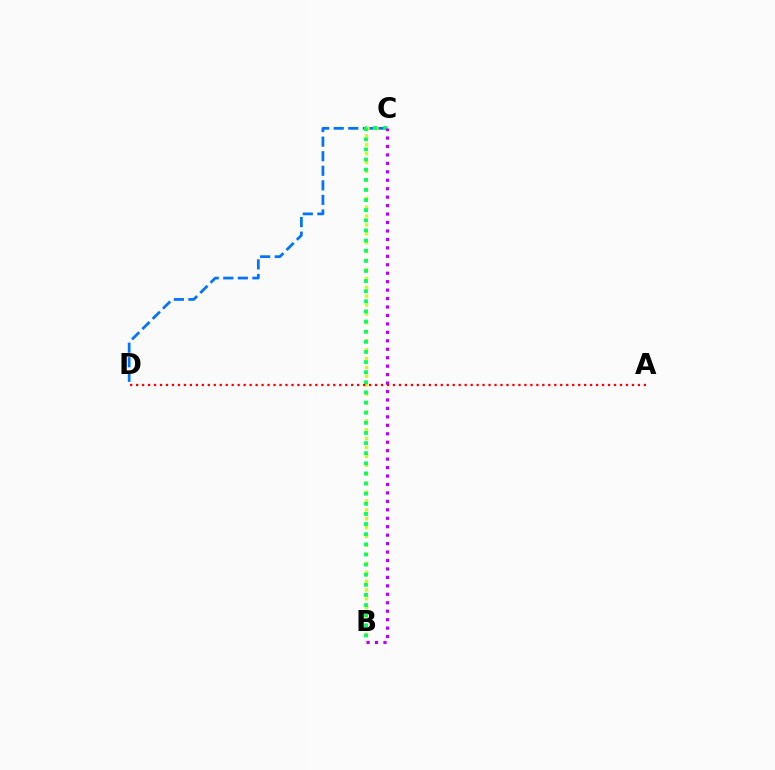{('C', 'D'): [{'color': '#0074ff', 'line_style': 'dashed', 'thickness': 1.98}], ('B', 'C'): [{'color': '#d1ff00', 'line_style': 'dotted', 'thickness': 2.42}, {'color': '#00ff5c', 'line_style': 'dotted', 'thickness': 2.75}, {'color': '#b900ff', 'line_style': 'dotted', 'thickness': 2.3}], ('A', 'D'): [{'color': '#ff0000', 'line_style': 'dotted', 'thickness': 1.62}]}